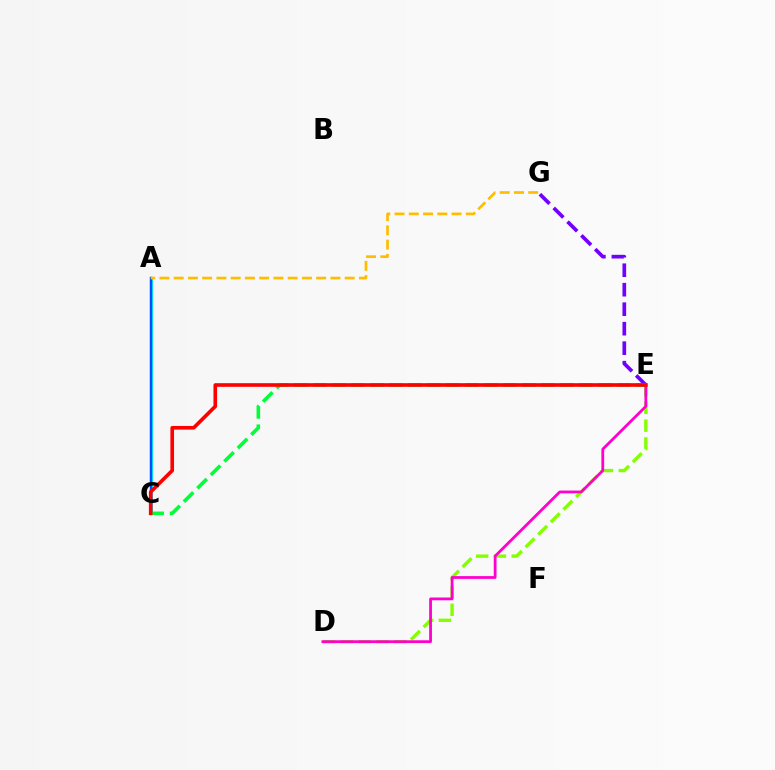{('A', 'C'): [{'color': '#00fff6', 'line_style': 'solid', 'thickness': 2.22}, {'color': '#004bff', 'line_style': 'solid', 'thickness': 1.75}], ('D', 'E'): [{'color': '#84ff00', 'line_style': 'dashed', 'thickness': 2.42}, {'color': '#ff00cf', 'line_style': 'solid', 'thickness': 2.0}], ('E', 'G'): [{'color': '#7200ff', 'line_style': 'dashed', 'thickness': 2.65}], ('C', 'E'): [{'color': '#00ff39', 'line_style': 'dashed', 'thickness': 2.58}, {'color': '#ff0000', 'line_style': 'solid', 'thickness': 2.61}], ('A', 'G'): [{'color': '#ffbd00', 'line_style': 'dashed', 'thickness': 1.94}]}